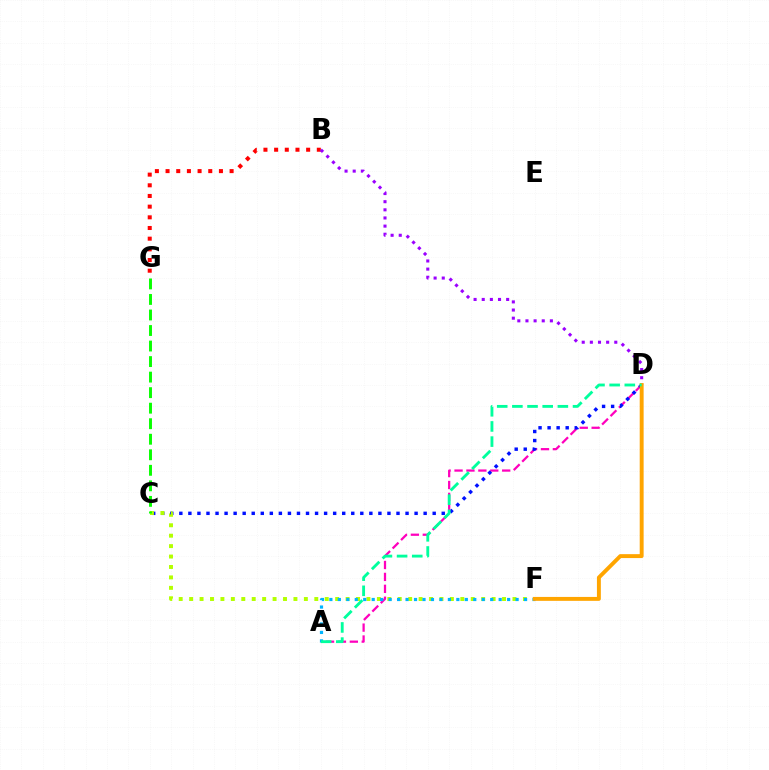{('B', 'G'): [{'color': '#ff0000', 'line_style': 'dotted', 'thickness': 2.9}], ('B', 'D'): [{'color': '#9b00ff', 'line_style': 'dotted', 'thickness': 2.21}], ('A', 'D'): [{'color': '#ff00bd', 'line_style': 'dashed', 'thickness': 1.62}, {'color': '#00ff9d', 'line_style': 'dashed', 'thickness': 2.06}], ('C', 'D'): [{'color': '#0010ff', 'line_style': 'dotted', 'thickness': 2.46}], ('C', 'F'): [{'color': '#b3ff00', 'line_style': 'dotted', 'thickness': 2.83}], ('C', 'G'): [{'color': '#08ff00', 'line_style': 'dashed', 'thickness': 2.11}], ('A', 'F'): [{'color': '#00b5ff', 'line_style': 'dotted', 'thickness': 2.3}], ('D', 'F'): [{'color': '#ffa500', 'line_style': 'solid', 'thickness': 2.82}]}